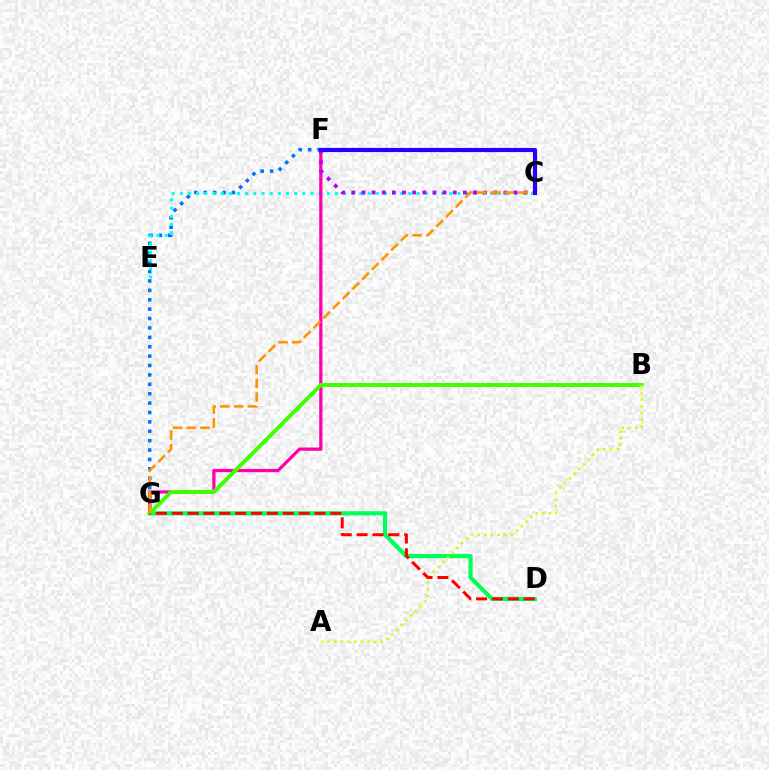{('F', 'G'): [{'color': '#0074ff', 'line_style': 'dotted', 'thickness': 2.55}, {'color': '#ff00ac', 'line_style': 'solid', 'thickness': 2.34}], ('C', 'E'): [{'color': '#00fff6', 'line_style': 'dotted', 'thickness': 2.22}], ('D', 'G'): [{'color': '#00ff5c', 'line_style': 'solid', 'thickness': 2.99}, {'color': '#ff0000', 'line_style': 'dashed', 'thickness': 2.16}], ('B', 'G'): [{'color': '#3dff00', 'line_style': 'solid', 'thickness': 2.81}], ('C', 'F'): [{'color': '#b900ff', 'line_style': 'dotted', 'thickness': 2.75}, {'color': '#2500ff', 'line_style': 'solid', 'thickness': 2.99}], ('A', 'B'): [{'color': '#d1ff00', 'line_style': 'dotted', 'thickness': 1.81}], ('C', 'G'): [{'color': '#ff9400', 'line_style': 'dashed', 'thickness': 1.86}]}